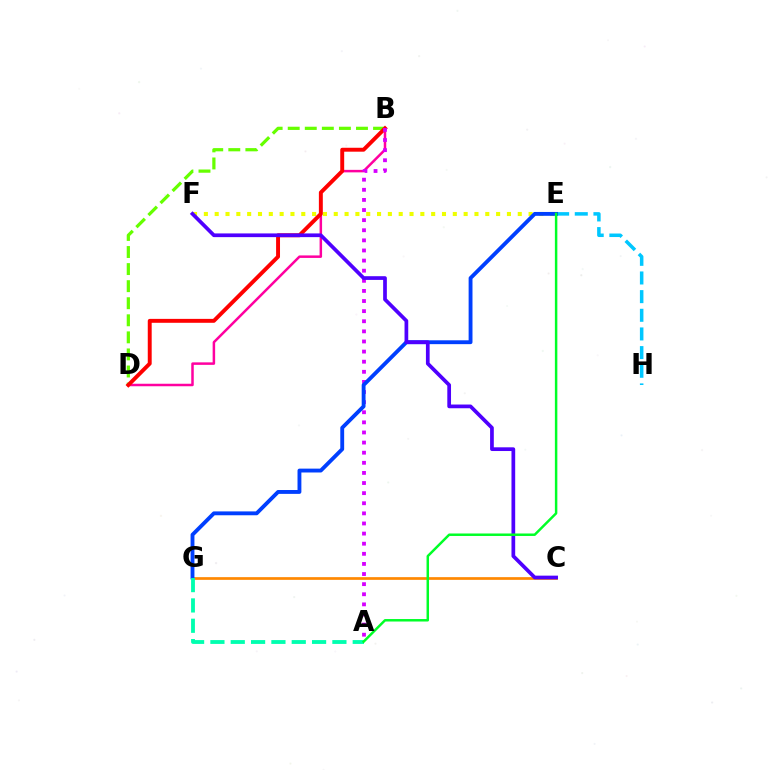{('E', 'F'): [{'color': '#eeff00', 'line_style': 'dotted', 'thickness': 2.94}], ('B', 'D'): [{'color': '#ff00a0', 'line_style': 'solid', 'thickness': 1.8}, {'color': '#66ff00', 'line_style': 'dashed', 'thickness': 2.32}, {'color': '#ff0000', 'line_style': 'solid', 'thickness': 2.82}], ('A', 'B'): [{'color': '#d600ff', 'line_style': 'dotted', 'thickness': 2.75}], ('C', 'G'): [{'color': '#ff8800', 'line_style': 'solid', 'thickness': 1.95}], ('E', 'H'): [{'color': '#00c7ff', 'line_style': 'dashed', 'thickness': 2.53}], ('E', 'G'): [{'color': '#003fff', 'line_style': 'solid', 'thickness': 2.78}], ('C', 'F'): [{'color': '#4f00ff', 'line_style': 'solid', 'thickness': 2.67}], ('A', 'G'): [{'color': '#00ffaf', 'line_style': 'dashed', 'thickness': 2.76}], ('A', 'E'): [{'color': '#00ff27', 'line_style': 'solid', 'thickness': 1.78}]}